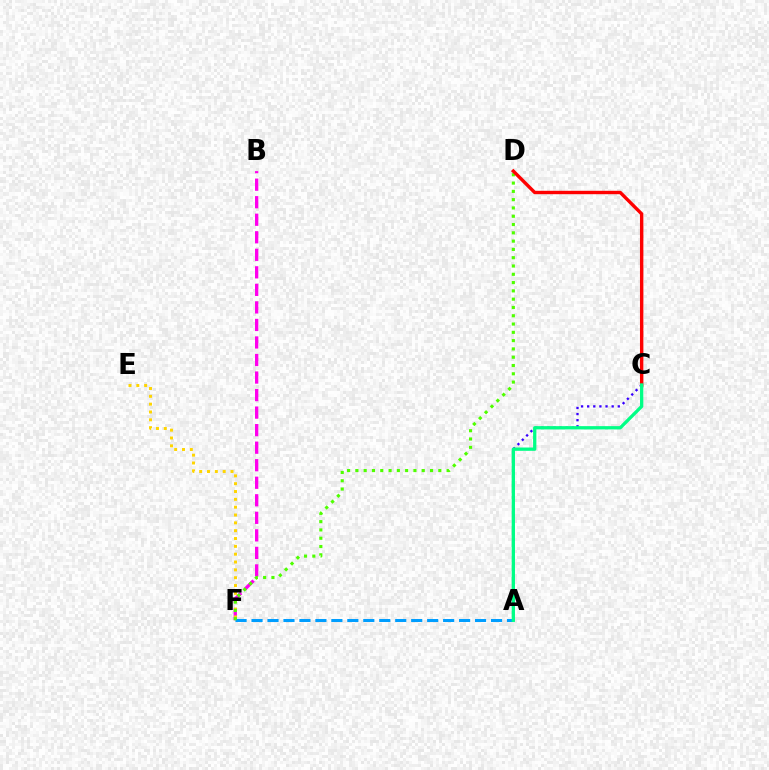{('B', 'F'): [{'color': '#ff00ed', 'line_style': 'dashed', 'thickness': 2.38}], ('A', 'C'): [{'color': '#3700ff', 'line_style': 'dotted', 'thickness': 1.66}, {'color': '#00ff86', 'line_style': 'solid', 'thickness': 2.37}], ('E', 'F'): [{'color': '#ffd500', 'line_style': 'dotted', 'thickness': 2.13}], ('A', 'F'): [{'color': '#009eff', 'line_style': 'dashed', 'thickness': 2.17}], ('D', 'F'): [{'color': '#4fff00', 'line_style': 'dotted', 'thickness': 2.25}], ('C', 'D'): [{'color': '#ff0000', 'line_style': 'solid', 'thickness': 2.44}]}